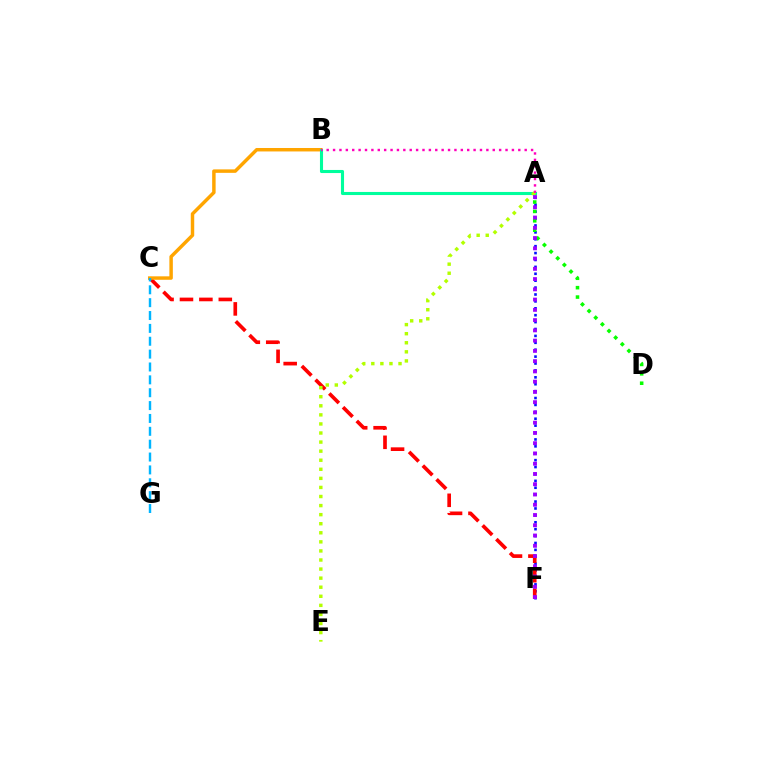{('A', 'F'): [{'color': '#0010ff', 'line_style': 'dotted', 'thickness': 1.88}, {'color': '#9b00ff', 'line_style': 'dotted', 'thickness': 2.79}], ('C', 'F'): [{'color': '#ff0000', 'line_style': 'dashed', 'thickness': 2.64}], ('B', 'C'): [{'color': '#ffa500', 'line_style': 'solid', 'thickness': 2.49}], ('A', 'D'): [{'color': '#08ff00', 'line_style': 'dotted', 'thickness': 2.55}], ('C', 'G'): [{'color': '#00b5ff', 'line_style': 'dashed', 'thickness': 1.75}], ('A', 'B'): [{'color': '#00ff9d', 'line_style': 'solid', 'thickness': 2.22}, {'color': '#ff00bd', 'line_style': 'dotted', 'thickness': 1.74}], ('A', 'E'): [{'color': '#b3ff00', 'line_style': 'dotted', 'thickness': 2.46}]}